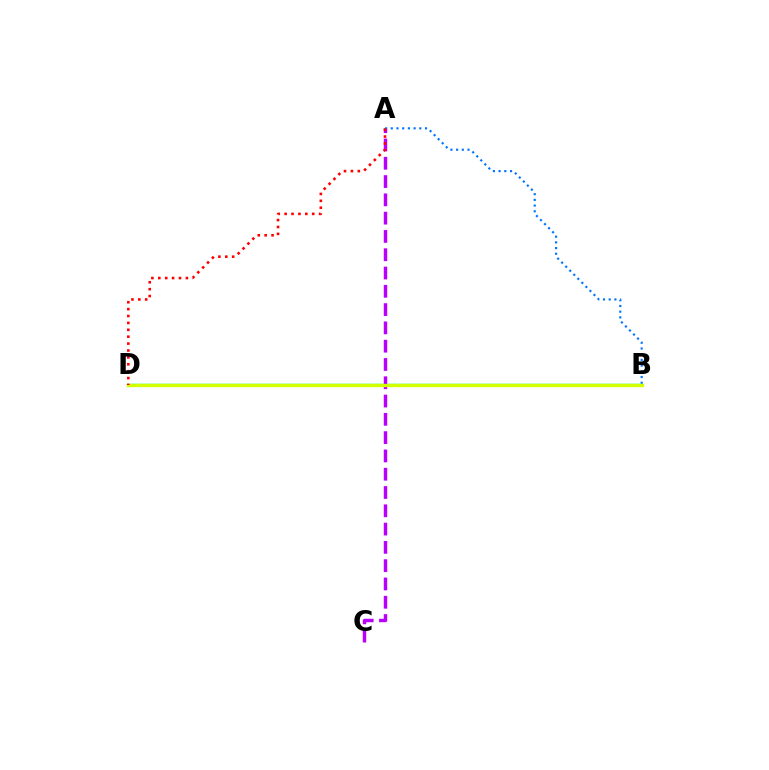{('B', 'D'): [{'color': '#00ff5c', 'line_style': 'solid', 'thickness': 1.77}, {'color': '#d1ff00', 'line_style': 'solid', 'thickness': 2.39}], ('A', 'C'): [{'color': '#b900ff', 'line_style': 'dashed', 'thickness': 2.48}], ('A', 'B'): [{'color': '#0074ff', 'line_style': 'dotted', 'thickness': 1.55}], ('A', 'D'): [{'color': '#ff0000', 'line_style': 'dotted', 'thickness': 1.87}]}